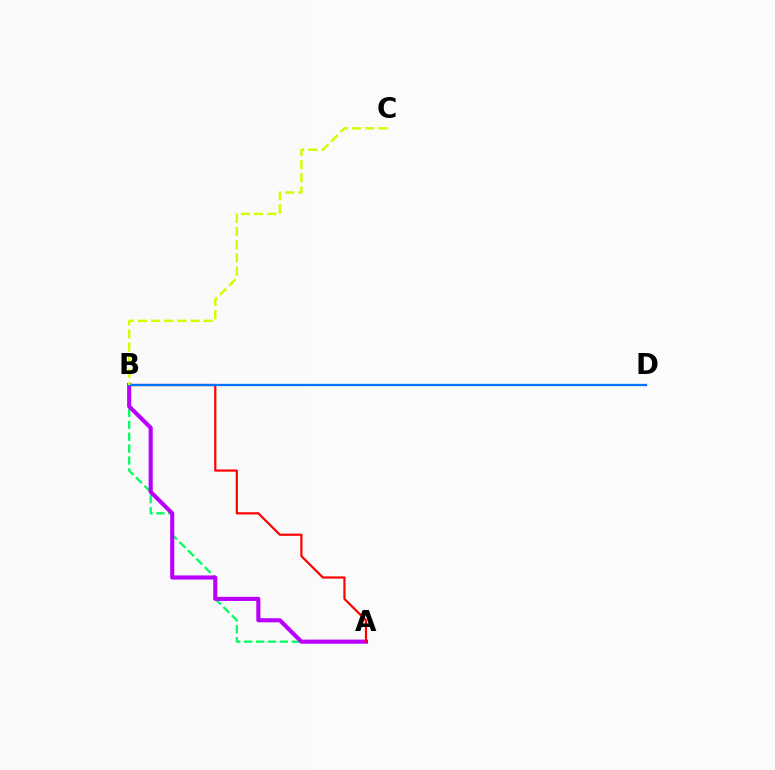{('A', 'B'): [{'color': '#00ff5c', 'line_style': 'dashed', 'thickness': 1.62}, {'color': '#b900ff', 'line_style': 'solid', 'thickness': 2.95}, {'color': '#ff0000', 'line_style': 'solid', 'thickness': 1.58}], ('B', 'D'): [{'color': '#0074ff', 'line_style': 'solid', 'thickness': 1.65}], ('B', 'C'): [{'color': '#d1ff00', 'line_style': 'dashed', 'thickness': 1.79}]}